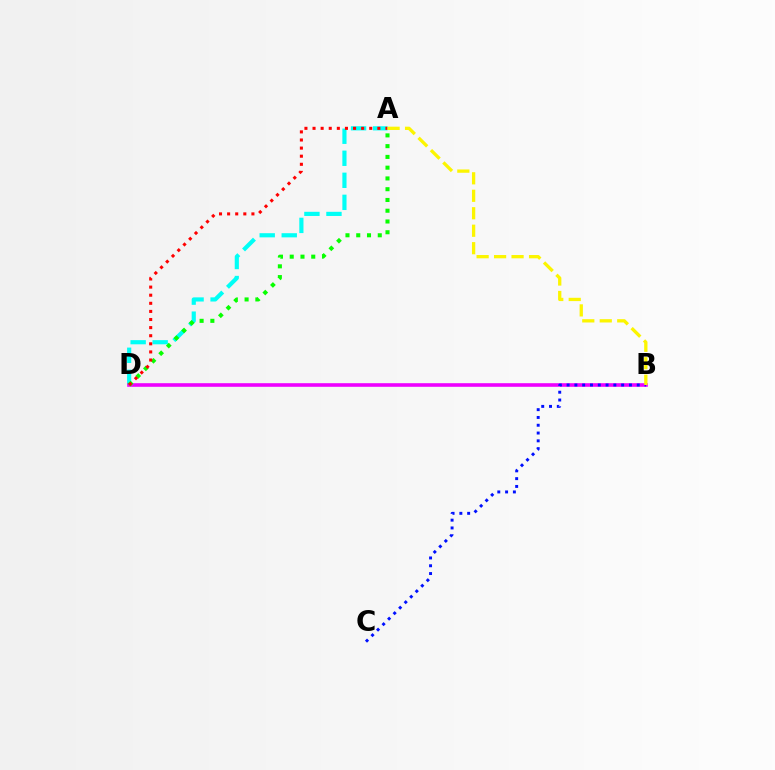{('A', 'D'): [{'color': '#00fff6', 'line_style': 'dashed', 'thickness': 2.99}, {'color': '#08ff00', 'line_style': 'dotted', 'thickness': 2.92}, {'color': '#ff0000', 'line_style': 'dotted', 'thickness': 2.2}], ('B', 'D'): [{'color': '#ee00ff', 'line_style': 'solid', 'thickness': 2.59}], ('B', 'C'): [{'color': '#0010ff', 'line_style': 'dotted', 'thickness': 2.12}], ('A', 'B'): [{'color': '#fcf500', 'line_style': 'dashed', 'thickness': 2.37}]}